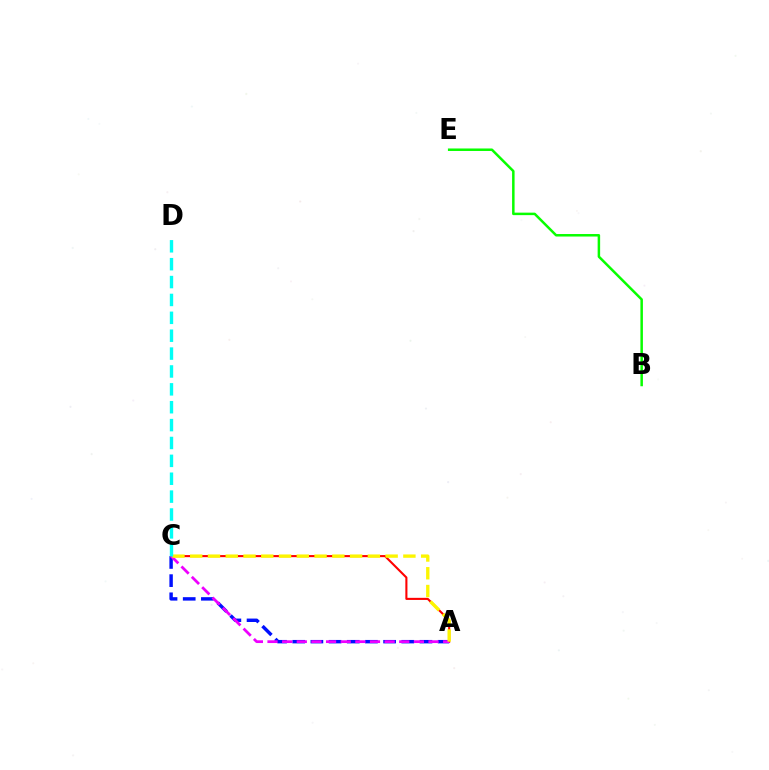{('A', 'C'): [{'color': '#0010ff', 'line_style': 'dashed', 'thickness': 2.47}, {'color': '#ff0000', 'line_style': 'solid', 'thickness': 1.51}, {'color': '#ee00ff', 'line_style': 'dashed', 'thickness': 1.99}, {'color': '#fcf500', 'line_style': 'dashed', 'thickness': 2.41}], ('B', 'E'): [{'color': '#08ff00', 'line_style': 'solid', 'thickness': 1.8}], ('C', 'D'): [{'color': '#00fff6', 'line_style': 'dashed', 'thickness': 2.43}]}